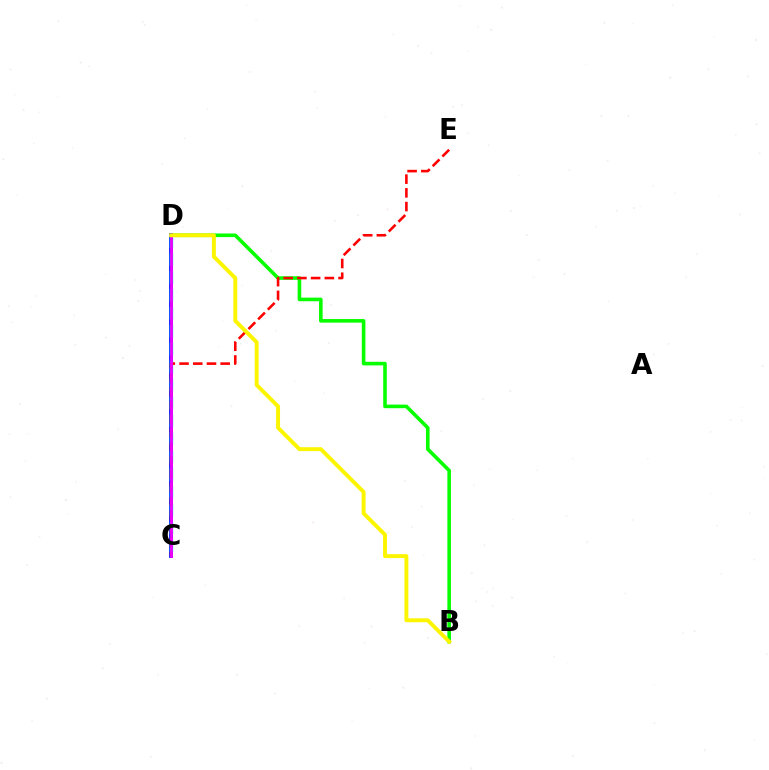{('B', 'D'): [{'color': '#08ff00', 'line_style': 'solid', 'thickness': 2.59}, {'color': '#fcf500', 'line_style': 'solid', 'thickness': 2.82}], ('C', 'D'): [{'color': '#0010ff', 'line_style': 'solid', 'thickness': 2.72}, {'color': '#00fff6', 'line_style': 'dashed', 'thickness': 2.43}, {'color': '#ee00ff', 'line_style': 'solid', 'thickness': 2.03}], ('C', 'E'): [{'color': '#ff0000', 'line_style': 'dashed', 'thickness': 1.86}]}